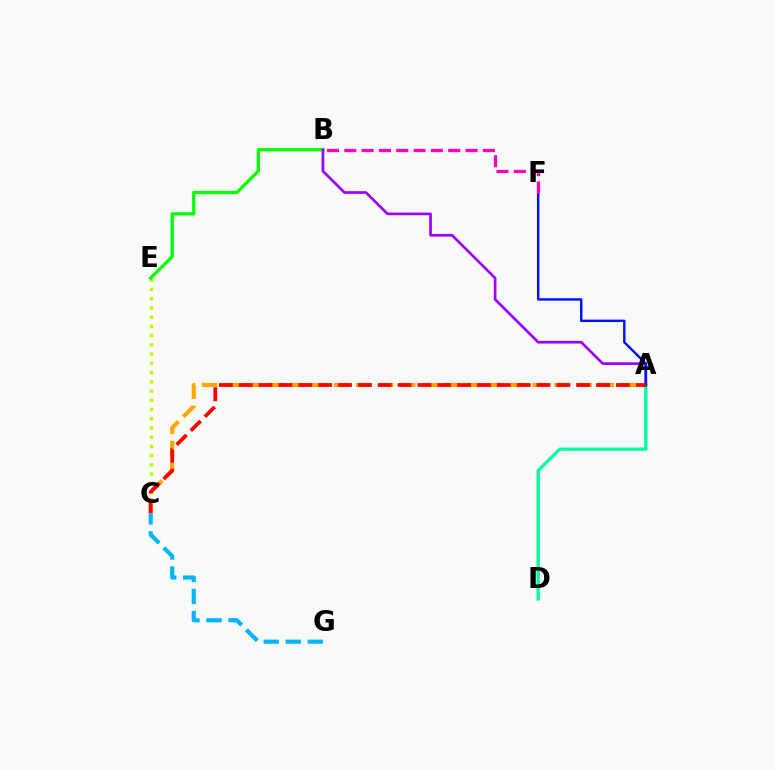{('C', 'E'): [{'color': '#b3ff00', 'line_style': 'dotted', 'thickness': 2.51}], ('A', 'C'): [{'color': '#ffa500', 'line_style': 'dashed', 'thickness': 2.99}, {'color': '#ff0000', 'line_style': 'dashed', 'thickness': 2.7}], ('B', 'E'): [{'color': '#08ff00', 'line_style': 'solid', 'thickness': 2.36}], ('A', 'D'): [{'color': '#00ff9d', 'line_style': 'solid', 'thickness': 2.4}], ('A', 'B'): [{'color': '#9b00ff', 'line_style': 'solid', 'thickness': 1.92}], ('A', 'F'): [{'color': '#0010ff', 'line_style': 'solid', 'thickness': 1.74}], ('C', 'G'): [{'color': '#00b5ff', 'line_style': 'dashed', 'thickness': 2.99}], ('B', 'F'): [{'color': '#ff00bd', 'line_style': 'dashed', 'thickness': 2.35}]}